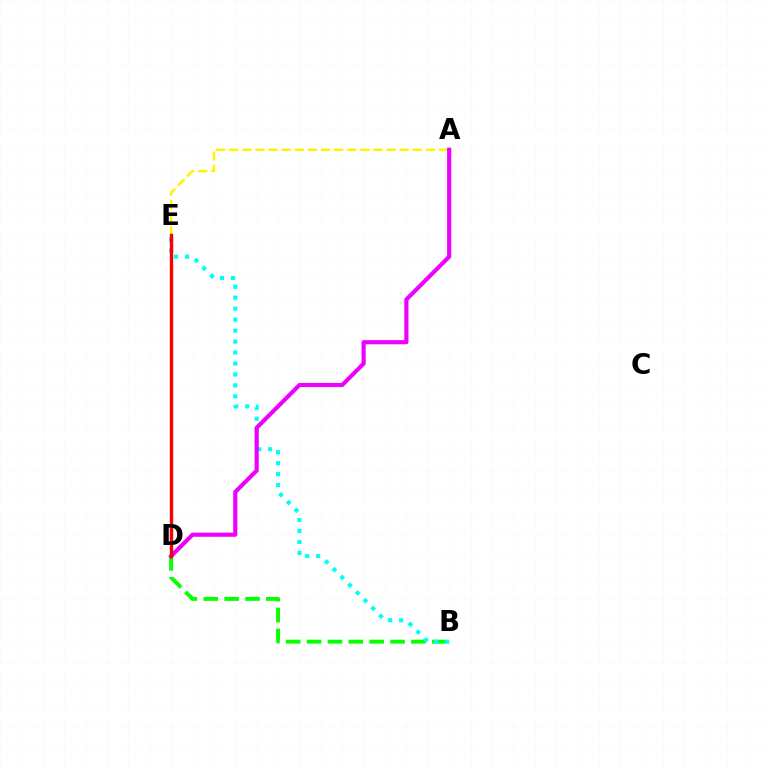{('A', 'E'): [{'color': '#fcf500', 'line_style': 'dashed', 'thickness': 1.78}], ('B', 'D'): [{'color': '#08ff00', 'line_style': 'dashed', 'thickness': 2.84}], ('B', 'E'): [{'color': '#00fff6', 'line_style': 'dotted', 'thickness': 2.98}], ('A', 'D'): [{'color': '#ee00ff', 'line_style': 'solid', 'thickness': 2.98}], ('D', 'E'): [{'color': '#0010ff', 'line_style': 'solid', 'thickness': 2.23}, {'color': '#ff0000', 'line_style': 'solid', 'thickness': 2.39}]}